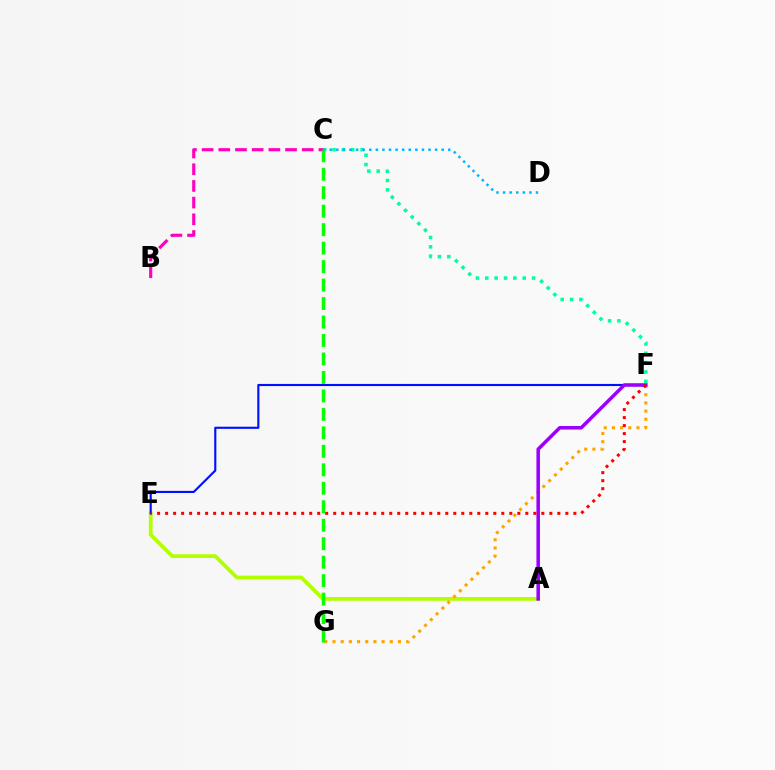{('C', 'F'): [{'color': '#00ff9d', 'line_style': 'dotted', 'thickness': 2.54}], ('A', 'E'): [{'color': '#b3ff00', 'line_style': 'solid', 'thickness': 2.72}], ('C', 'D'): [{'color': '#00b5ff', 'line_style': 'dotted', 'thickness': 1.79}], ('F', 'G'): [{'color': '#ffa500', 'line_style': 'dotted', 'thickness': 2.22}], ('E', 'F'): [{'color': '#0010ff', 'line_style': 'solid', 'thickness': 1.53}, {'color': '#ff0000', 'line_style': 'dotted', 'thickness': 2.17}], ('A', 'F'): [{'color': '#9b00ff', 'line_style': 'solid', 'thickness': 2.54}], ('B', 'C'): [{'color': '#ff00bd', 'line_style': 'dashed', 'thickness': 2.27}], ('C', 'G'): [{'color': '#08ff00', 'line_style': 'dashed', 'thickness': 2.51}]}